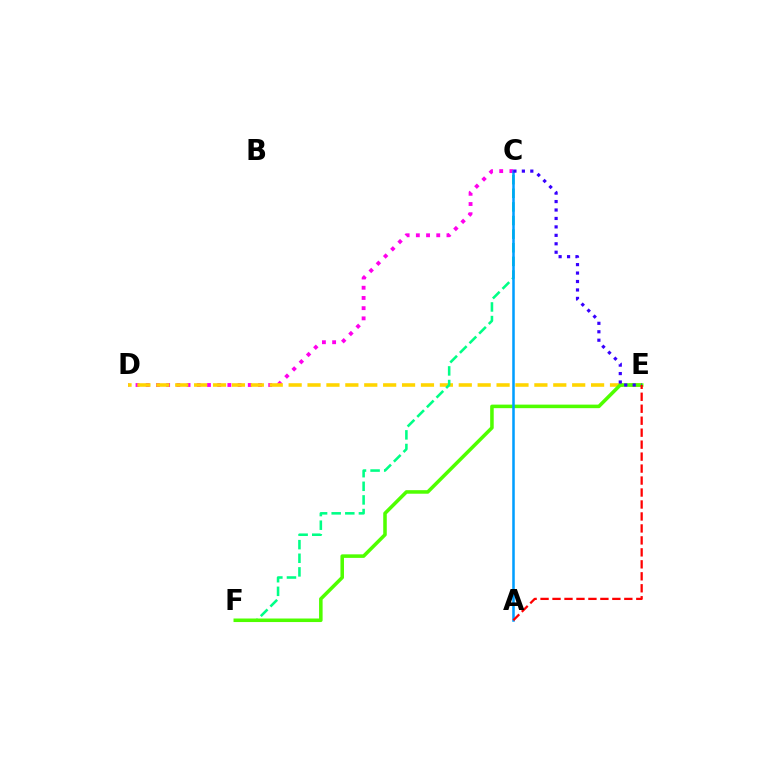{('C', 'D'): [{'color': '#ff00ed', 'line_style': 'dotted', 'thickness': 2.77}], ('D', 'E'): [{'color': '#ffd500', 'line_style': 'dashed', 'thickness': 2.57}], ('C', 'F'): [{'color': '#00ff86', 'line_style': 'dashed', 'thickness': 1.85}], ('E', 'F'): [{'color': '#4fff00', 'line_style': 'solid', 'thickness': 2.55}], ('A', 'C'): [{'color': '#009eff', 'line_style': 'solid', 'thickness': 1.83}], ('C', 'E'): [{'color': '#3700ff', 'line_style': 'dotted', 'thickness': 2.29}], ('A', 'E'): [{'color': '#ff0000', 'line_style': 'dashed', 'thickness': 1.63}]}